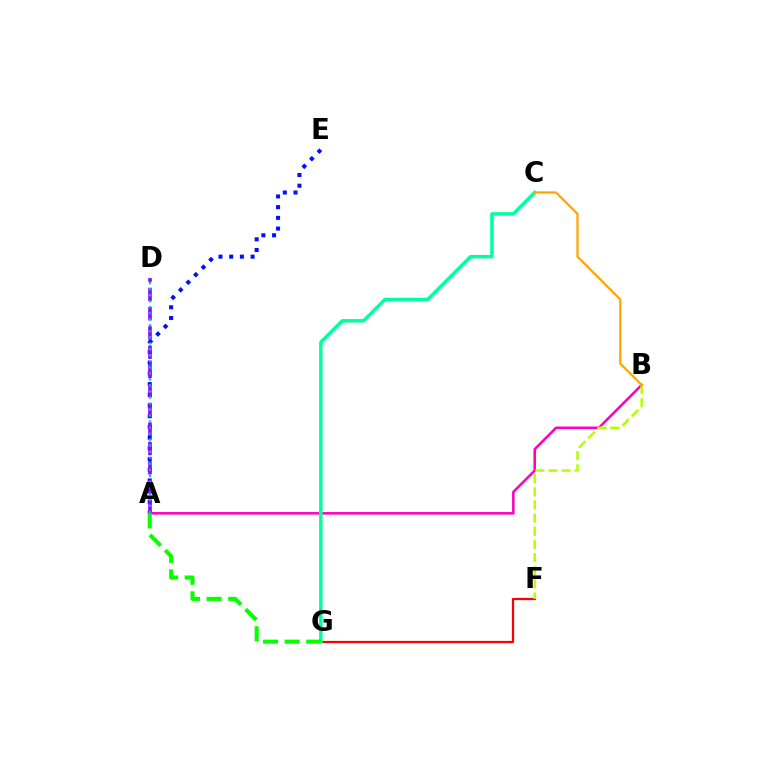{('A', 'E'): [{'color': '#0010ff', 'line_style': 'dotted', 'thickness': 2.91}], ('F', 'G'): [{'color': '#ff0000', 'line_style': 'solid', 'thickness': 1.61}], ('A', 'D'): [{'color': '#9b00ff', 'line_style': 'dashed', 'thickness': 2.62}, {'color': '#00b5ff', 'line_style': 'dotted', 'thickness': 1.64}], ('A', 'B'): [{'color': '#ff00bd', 'line_style': 'solid', 'thickness': 1.83}], ('B', 'F'): [{'color': '#b3ff00', 'line_style': 'dashed', 'thickness': 1.79}], ('C', 'G'): [{'color': '#00ff9d', 'line_style': 'solid', 'thickness': 2.51}], ('B', 'C'): [{'color': '#ffa500', 'line_style': 'solid', 'thickness': 1.62}], ('A', 'G'): [{'color': '#08ff00', 'line_style': 'dashed', 'thickness': 2.94}]}